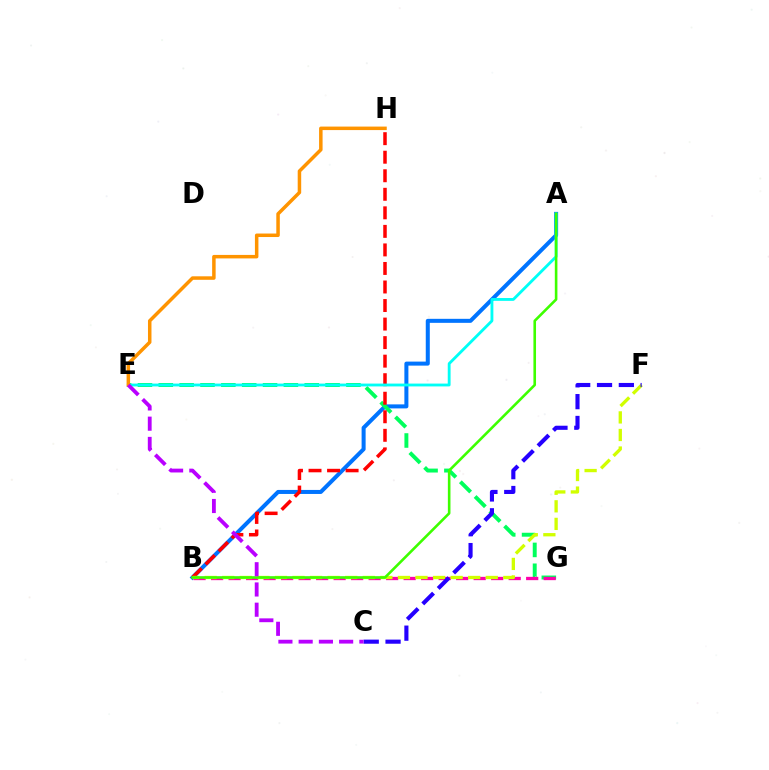{('A', 'B'): [{'color': '#0074ff', 'line_style': 'solid', 'thickness': 2.9}, {'color': '#3dff00', 'line_style': 'solid', 'thickness': 1.88}], ('E', 'G'): [{'color': '#00ff5c', 'line_style': 'dashed', 'thickness': 2.83}], ('B', 'G'): [{'color': '#ff00ac', 'line_style': 'dashed', 'thickness': 2.38}], ('B', 'H'): [{'color': '#ff0000', 'line_style': 'dashed', 'thickness': 2.52}], ('A', 'E'): [{'color': '#00fff6', 'line_style': 'solid', 'thickness': 2.04}], ('B', 'F'): [{'color': '#d1ff00', 'line_style': 'dashed', 'thickness': 2.39}], ('C', 'F'): [{'color': '#2500ff', 'line_style': 'dashed', 'thickness': 2.97}], ('E', 'H'): [{'color': '#ff9400', 'line_style': 'solid', 'thickness': 2.52}], ('C', 'E'): [{'color': '#b900ff', 'line_style': 'dashed', 'thickness': 2.75}]}